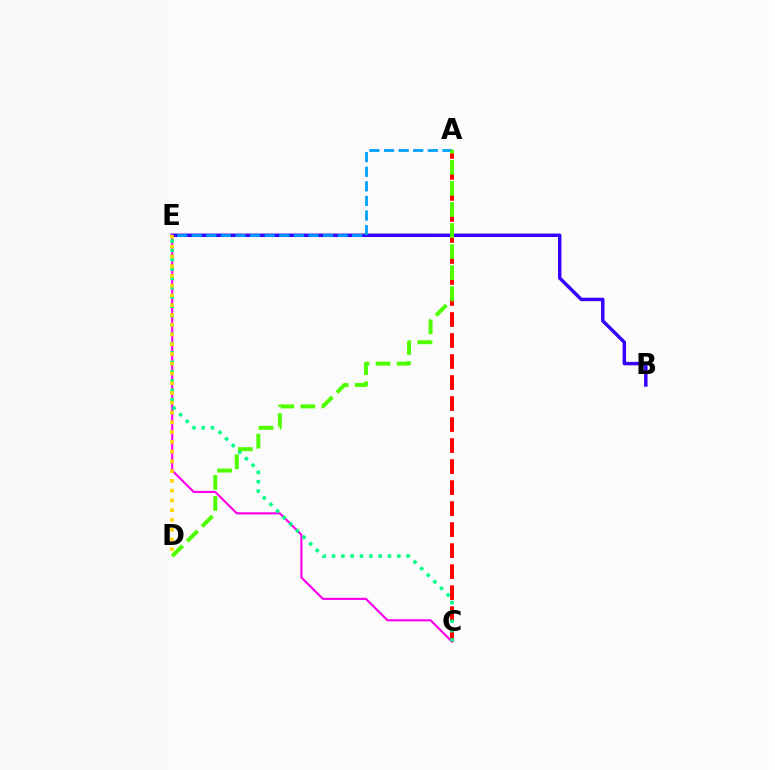{('A', 'C'): [{'color': '#ff0000', 'line_style': 'dashed', 'thickness': 2.85}], ('B', 'E'): [{'color': '#3700ff', 'line_style': 'solid', 'thickness': 2.5}], ('C', 'E'): [{'color': '#ff00ed', 'line_style': 'solid', 'thickness': 1.55}, {'color': '#00ff86', 'line_style': 'dotted', 'thickness': 2.53}], ('A', 'E'): [{'color': '#009eff', 'line_style': 'dashed', 'thickness': 1.98}], ('A', 'D'): [{'color': '#4fff00', 'line_style': 'dashed', 'thickness': 2.86}], ('D', 'E'): [{'color': '#ffd500', 'line_style': 'dotted', 'thickness': 2.65}]}